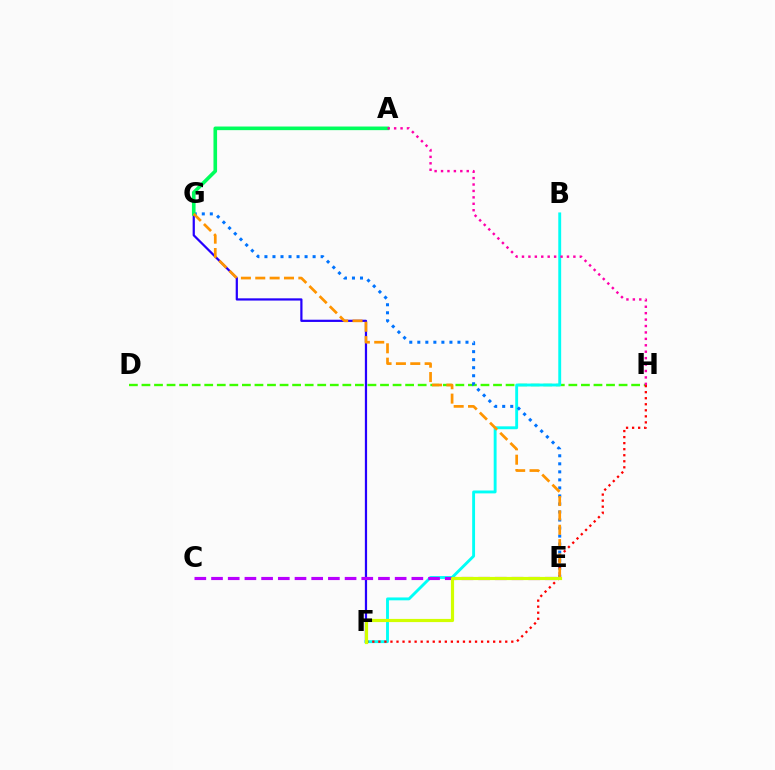{('D', 'H'): [{'color': '#3dff00', 'line_style': 'dashed', 'thickness': 1.71}], ('B', 'F'): [{'color': '#00fff6', 'line_style': 'solid', 'thickness': 2.07}], ('F', 'G'): [{'color': '#2500ff', 'line_style': 'solid', 'thickness': 1.6}], ('E', 'G'): [{'color': '#0074ff', 'line_style': 'dotted', 'thickness': 2.18}, {'color': '#ff9400', 'line_style': 'dashed', 'thickness': 1.95}], ('F', 'H'): [{'color': '#ff0000', 'line_style': 'dotted', 'thickness': 1.64}], ('A', 'G'): [{'color': '#00ff5c', 'line_style': 'solid', 'thickness': 2.61}], ('A', 'H'): [{'color': '#ff00ac', 'line_style': 'dotted', 'thickness': 1.75}], ('C', 'E'): [{'color': '#b900ff', 'line_style': 'dashed', 'thickness': 2.27}], ('E', 'F'): [{'color': '#d1ff00', 'line_style': 'solid', 'thickness': 2.29}]}